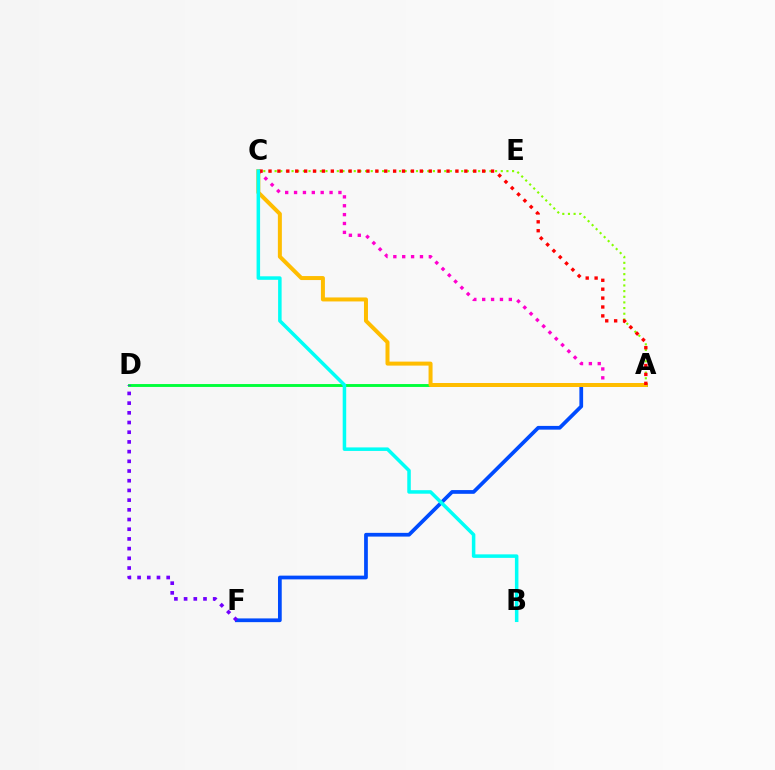{('A', 'D'): [{'color': '#00ff39', 'line_style': 'solid', 'thickness': 2.08}], ('A', 'C'): [{'color': '#84ff00', 'line_style': 'dotted', 'thickness': 1.54}, {'color': '#ff00cf', 'line_style': 'dotted', 'thickness': 2.41}, {'color': '#ffbd00', 'line_style': 'solid', 'thickness': 2.88}, {'color': '#ff0000', 'line_style': 'dotted', 'thickness': 2.42}], ('A', 'F'): [{'color': '#004bff', 'line_style': 'solid', 'thickness': 2.69}], ('B', 'C'): [{'color': '#00fff6', 'line_style': 'solid', 'thickness': 2.53}], ('D', 'F'): [{'color': '#7200ff', 'line_style': 'dotted', 'thickness': 2.64}]}